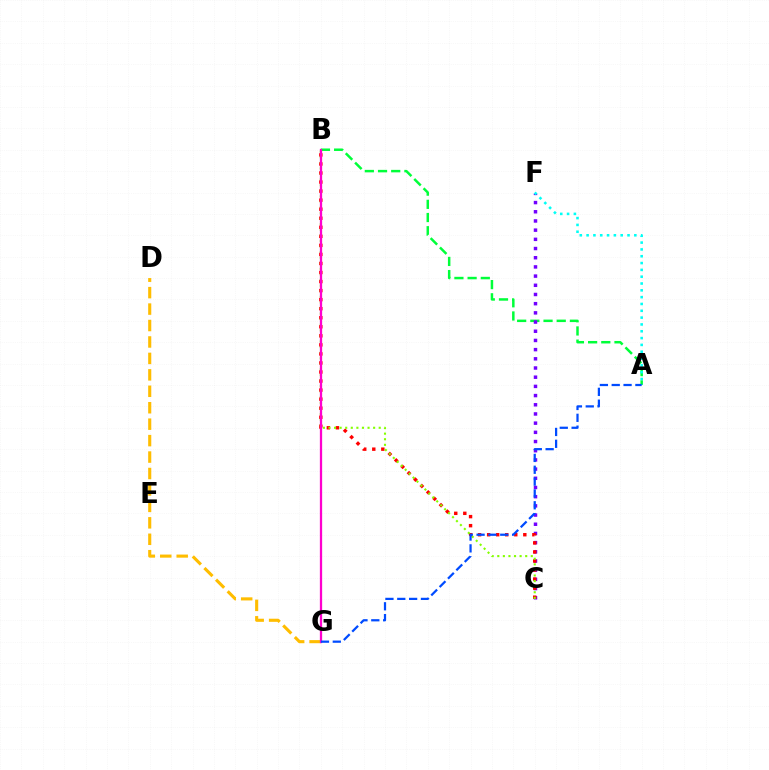{('A', 'B'): [{'color': '#00ff39', 'line_style': 'dashed', 'thickness': 1.79}], ('C', 'F'): [{'color': '#7200ff', 'line_style': 'dotted', 'thickness': 2.5}], ('B', 'C'): [{'color': '#ff0000', 'line_style': 'dotted', 'thickness': 2.46}, {'color': '#84ff00', 'line_style': 'dotted', 'thickness': 1.52}], ('D', 'G'): [{'color': '#ffbd00', 'line_style': 'dashed', 'thickness': 2.23}], ('A', 'F'): [{'color': '#00fff6', 'line_style': 'dotted', 'thickness': 1.85}], ('B', 'G'): [{'color': '#ff00cf', 'line_style': 'solid', 'thickness': 1.64}], ('A', 'G'): [{'color': '#004bff', 'line_style': 'dashed', 'thickness': 1.61}]}